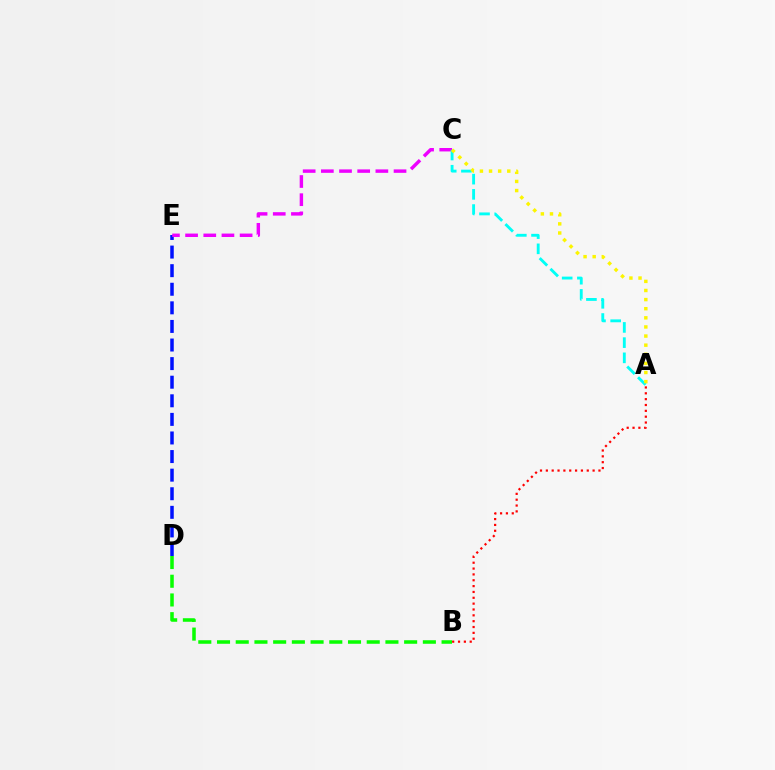{('D', 'E'): [{'color': '#0010ff', 'line_style': 'dashed', 'thickness': 2.53}], ('A', 'B'): [{'color': '#ff0000', 'line_style': 'dotted', 'thickness': 1.59}], ('C', 'E'): [{'color': '#ee00ff', 'line_style': 'dashed', 'thickness': 2.47}], ('A', 'C'): [{'color': '#00fff6', 'line_style': 'dashed', 'thickness': 2.07}, {'color': '#fcf500', 'line_style': 'dotted', 'thickness': 2.48}], ('B', 'D'): [{'color': '#08ff00', 'line_style': 'dashed', 'thickness': 2.54}]}